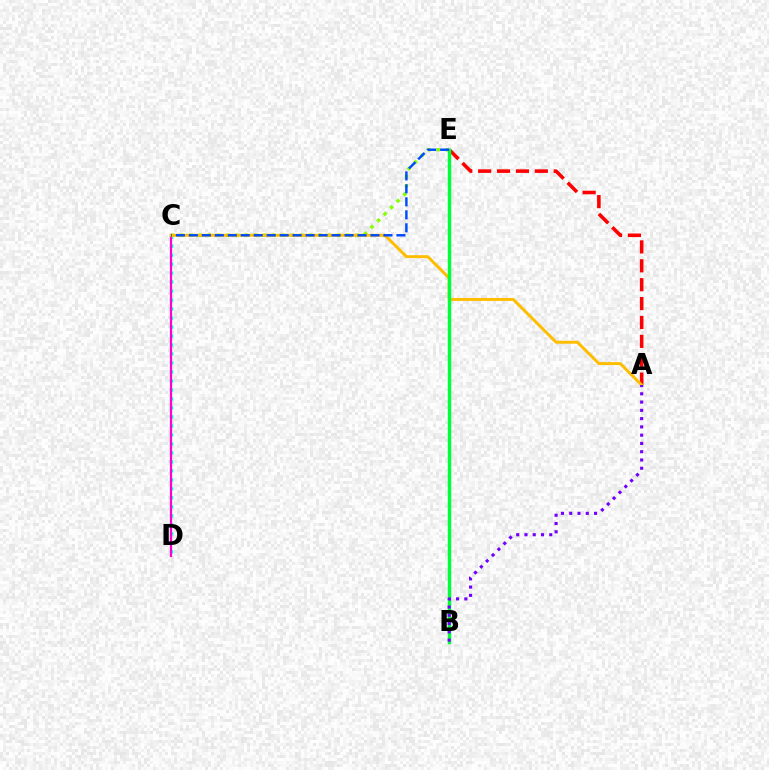{('C', 'D'): [{'color': '#00fff6', 'line_style': 'dotted', 'thickness': 2.44}, {'color': '#ff00cf', 'line_style': 'solid', 'thickness': 1.59}], ('C', 'E'): [{'color': '#84ff00', 'line_style': 'dotted', 'thickness': 2.51}, {'color': '#004bff', 'line_style': 'dashed', 'thickness': 1.76}], ('A', 'E'): [{'color': '#ff0000', 'line_style': 'dashed', 'thickness': 2.57}], ('A', 'C'): [{'color': '#ffbd00', 'line_style': 'solid', 'thickness': 2.13}], ('B', 'E'): [{'color': '#00ff39', 'line_style': 'solid', 'thickness': 2.46}], ('A', 'B'): [{'color': '#7200ff', 'line_style': 'dotted', 'thickness': 2.25}]}